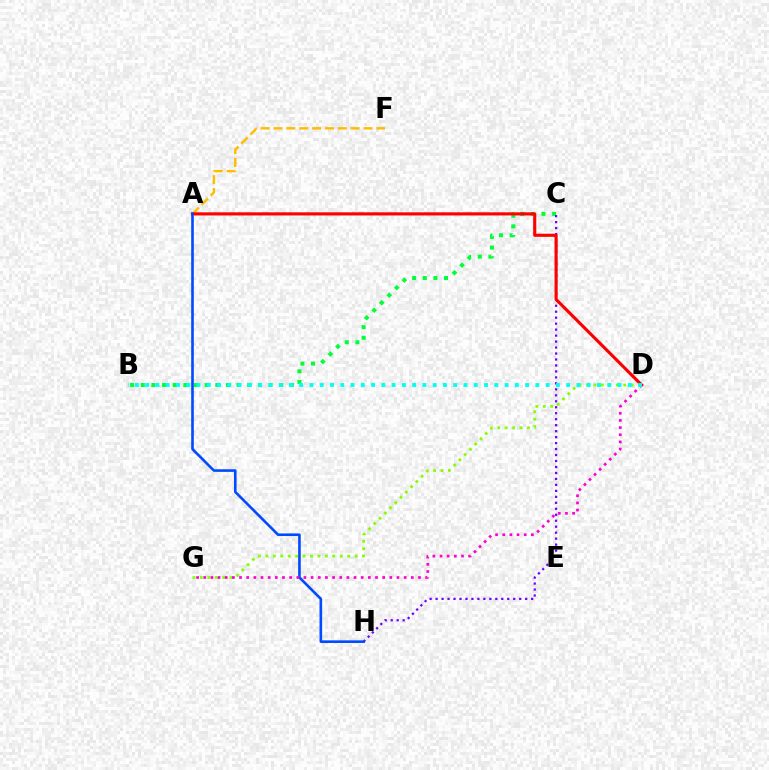{('D', 'G'): [{'color': '#84ff00', 'line_style': 'dotted', 'thickness': 2.02}, {'color': '#ff00cf', 'line_style': 'dotted', 'thickness': 1.94}], ('A', 'F'): [{'color': '#ffbd00', 'line_style': 'dashed', 'thickness': 1.75}], ('B', 'C'): [{'color': '#00ff39', 'line_style': 'dotted', 'thickness': 2.89}], ('C', 'H'): [{'color': '#7200ff', 'line_style': 'dotted', 'thickness': 1.62}], ('A', 'D'): [{'color': '#ff0000', 'line_style': 'solid', 'thickness': 2.26}], ('A', 'H'): [{'color': '#004bff', 'line_style': 'solid', 'thickness': 1.89}], ('B', 'D'): [{'color': '#00fff6', 'line_style': 'dotted', 'thickness': 2.79}]}